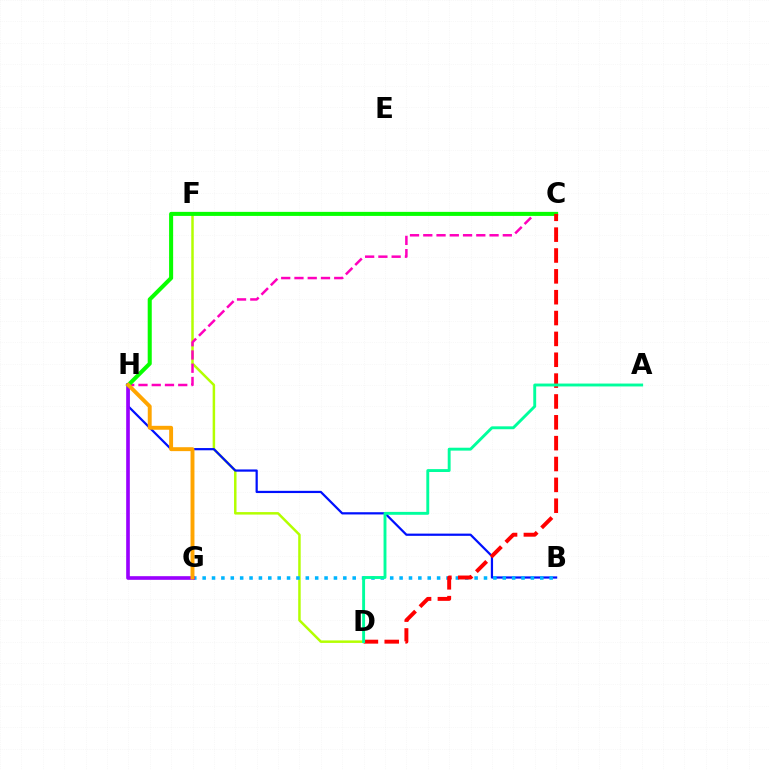{('D', 'F'): [{'color': '#b3ff00', 'line_style': 'solid', 'thickness': 1.79}], ('B', 'H'): [{'color': '#0010ff', 'line_style': 'solid', 'thickness': 1.6}], ('B', 'G'): [{'color': '#00b5ff', 'line_style': 'dotted', 'thickness': 2.55}], ('G', 'H'): [{'color': '#9b00ff', 'line_style': 'solid', 'thickness': 2.62}, {'color': '#ffa500', 'line_style': 'solid', 'thickness': 2.82}], ('C', 'H'): [{'color': '#ff00bd', 'line_style': 'dashed', 'thickness': 1.8}, {'color': '#08ff00', 'line_style': 'solid', 'thickness': 2.92}], ('C', 'D'): [{'color': '#ff0000', 'line_style': 'dashed', 'thickness': 2.83}], ('A', 'D'): [{'color': '#00ff9d', 'line_style': 'solid', 'thickness': 2.08}]}